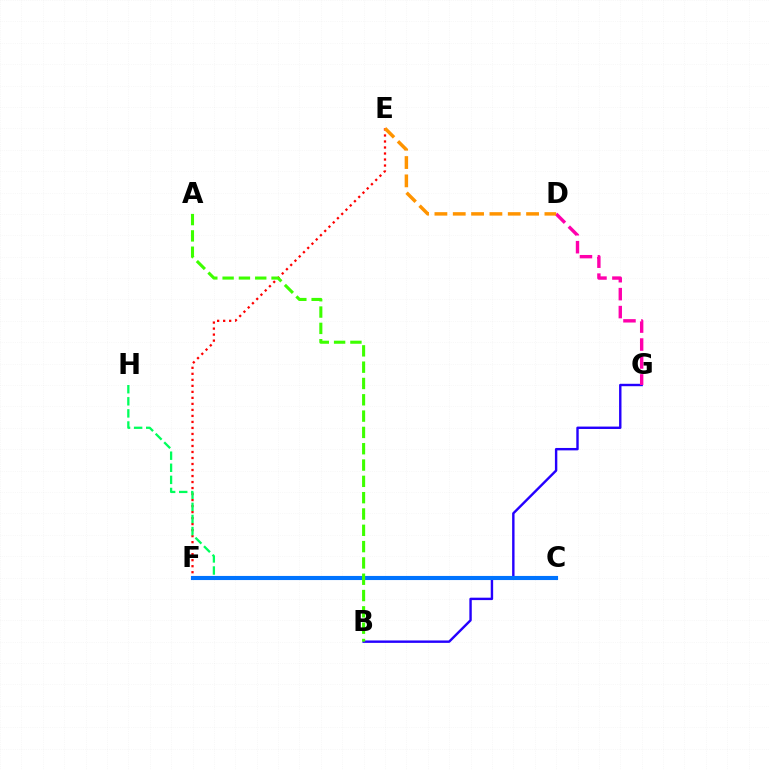{('C', 'F'): [{'color': '#d1ff00', 'line_style': 'dotted', 'thickness': 1.58}, {'color': '#b900ff', 'line_style': 'dotted', 'thickness': 2.84}, {'color': '#00fff6', 'line_style': 'dashed', 'thickness': 2.03}, {'color': '#0074ff', 'line_style': 'solid', 'thickness': 2.96}], ('E', 'F'): [{'color': '#ff0000', 'line_style': 'dotted', 'thickness': 1.63}], ('B', 'G'): [{'color': '#2500ff', 'line_style': 'solid', 'thickness': 1.73}], ('C', 'H'): [{'color': '#00ff5c', 'line_style': 'dashed', 'thickness': 1.64}], ('D', 'G'): [{'color': '#ff00ac', 'line_style': 'dashed', 'thickness': 2.44}], ('D', 'E'): [{'color': '#ff9400', 'line_style': 'dashed', 'thickness': 2.49}], ('A', 'B'): [{'color': '#3dff00', 'line_style': 'dashed', 'thickness': 2.22}]}